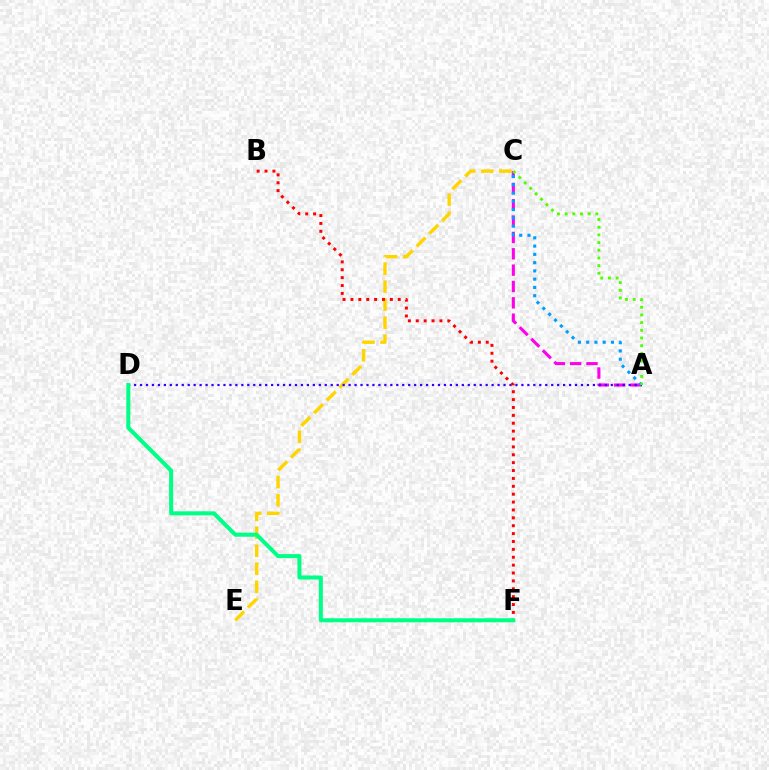{('C', 'E'): [{'color': '#ffd500', 'line_style': 'dashed', 'thickness': 2.45}], ('A', 'C'): [{'color': '#ff00ed', 'line_style': 'dashed', 'thickness': 2.22}, {'color': '#009eff', 'line_style': 'dotted', 'thickness': 2.25}, {'color': '#4fff00', 'line_style': 'dotted', 'thickness': 2.09}], ('A', 'D'): [{'color': '#3700ff', 'line_style': 'dotted', 'thickness': 1.62}], ('B', 'F'): [{'color': '#ff0000', 'line_style': 'dotted', 'thickness': 2.14}], ('D', 'F'): [{'color': '#00ff86', 'line_style': 'solid', 'thickness': 2.9}]}